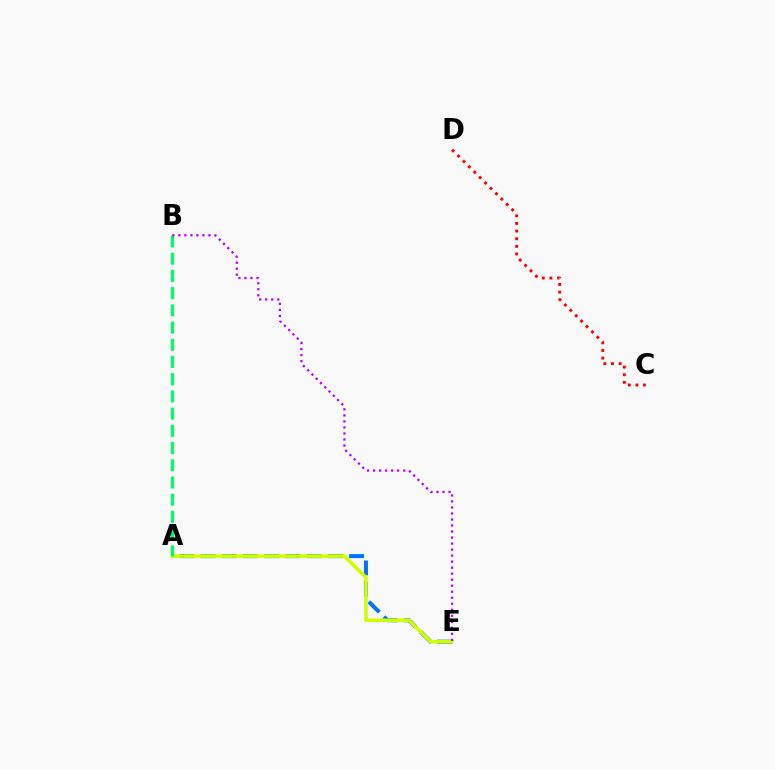{('C', 'D'): [{'color': '#ff0000', 'line_style': 'dotted', 'thickness': 2.07}], ('A', 'E'): [{'color': '#0074ff', 'line_style': 'dashed', 'thickness': 2.88}, {'color': '#d1ff00', 'line_style': 'solid', 'thickness': 2.56}], ('A', 'B'): [{'color': '#00ff5c', 'line_style': 'dashed', 'thickness': 2.34}], ('B', 'E'): [{'color': '#b900ff', 'line_style': 'dotted', 'thickness': 1.64}]}